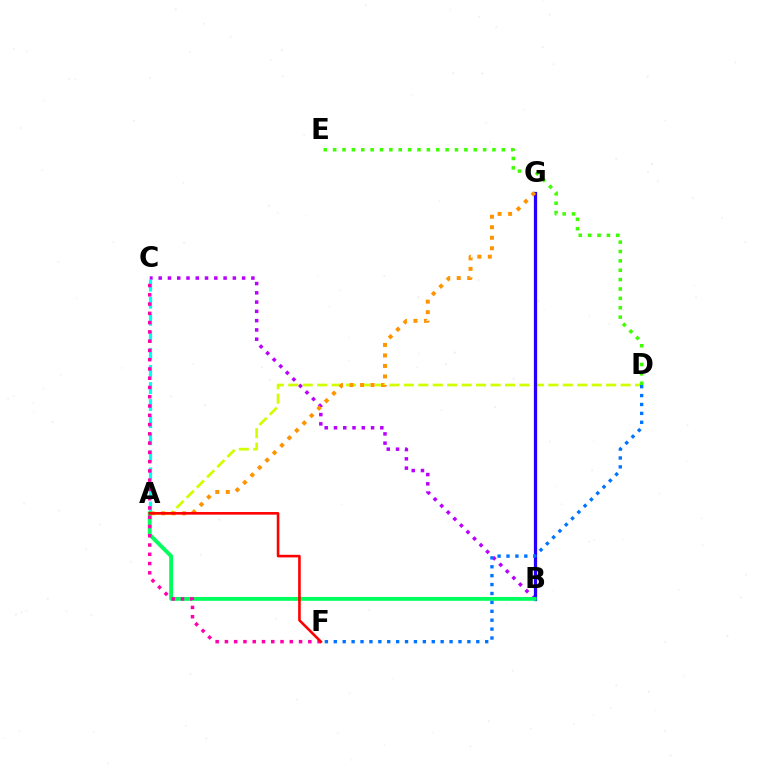{('B', 'C'): [{'color': '#b900ff', 'line_style': 'dotted', 'thickness': 2.52}], ('A', 'D'): [{'color': '#d1ff00', 'line_style': 'dashed', 'thickness': 1.96}], ('B', 'G'): [{'color': '#2500ff', 'line_style': 'solid', 'thickness': 2.34}], ('A', 'C'): [{'color': '#00fff6', 'line_style': 'dashed', 'thickness': 2.32}], ('A', 'G'): [{'color': '#ff9400', 'line_style': 'dotted', 'thickness': 2.85}], ('D', 'E'): [{'color': '#3dff00', 'line_style': 'dotted', 'thickness': 2.55}], ('A', 'B'): [{'color': '#00ff5c', 'line_style': 'solid', 'thickness': 2.76}], ('D', 'F'): [{'color': '#0074ff', 'line_style': 'dotted', 'thickness': 2.42}], ('C', 'F'): [{'color': '#ff00ac', 'line_style': 'dotted', 'thickness': 2.52}], ('A', 'F'): [{'color': '#ff0000', 'line_style': 'solid', 'thickness': 1.88}]}